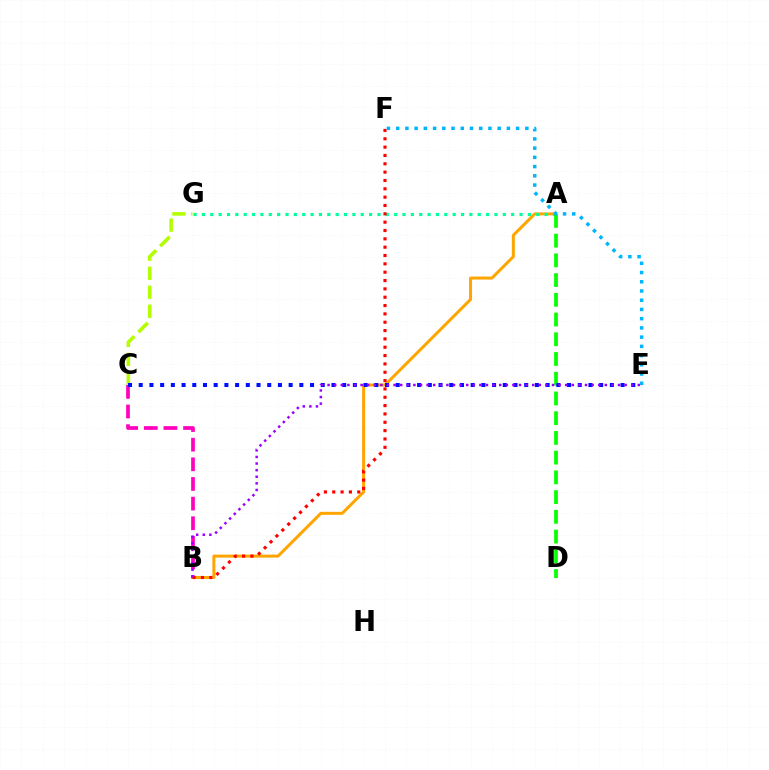{('A', 'B'): [{'color': '#ffa500', 'line_style': 'solid', 'thickness': 2.16}], ('B', 'C'): [{'color': '#ff00bd', 'line_style': 'dashed', 'thickness': 2.67}], ('A', 'G'): [{'color': '#00ff9d', 'line_style': 'dotted', 'thickness': 2.27}], ('C', 'G'): [{'color': '#b3ff00', 'line_style': 'dashed', 'thickness': 2.58}], ('A', 'D'): [{'color': '#08ff00', 'line_style': 'dashed', 'thickness': 2.68}], ('C', 'E'): [{'color': '#0010ff', 'line_style': 'dotted', 'thickness': 2.91}], ('B', 'F'): [{'color': '#ff0000', 'line_style': 'dotted', 'thickness': 2.27}], ('E', 'F'): [{'color': '#00b5ff', 'line_style': 'dotted', 'thickness': 2.51}], ('B', 'E'): [{'color': '#9b00ff', 'line_style': 'dotted', 'thickness': 1.79}]}